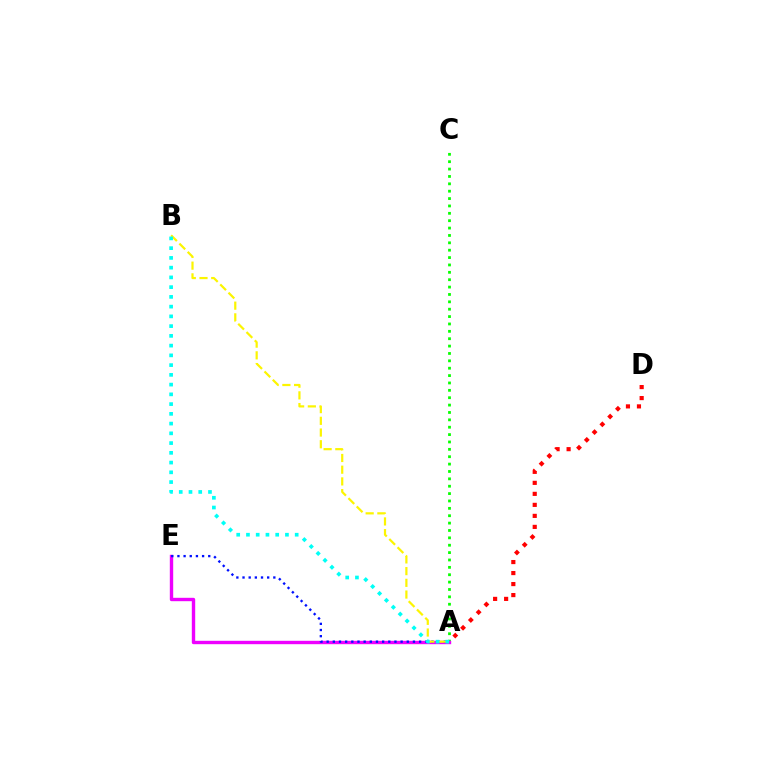{('A', 'C'): [{'color': '#08ff00', 'line_style': 'dotted', 'thickness': 2.0}], ('A', 'E'): [{'color': '#ee00ff', 'line_style': 'solid', 'thickness': 2.44}, {'color': '#0010ff', 'line_style': 'dotted', 'thickness': 1.67}], ('A', 'D'): [{'color': '#ff0000', 'line_style': 'dotted', 'thickness': 2.99}], ('A', 'B'): [{'color': '#fcf500', 'line_style': 'dashed', 'thickness': 1.59}, {'color': '#00fff6', 'line_style': 'dotted', 'thickness': 2.65}]}